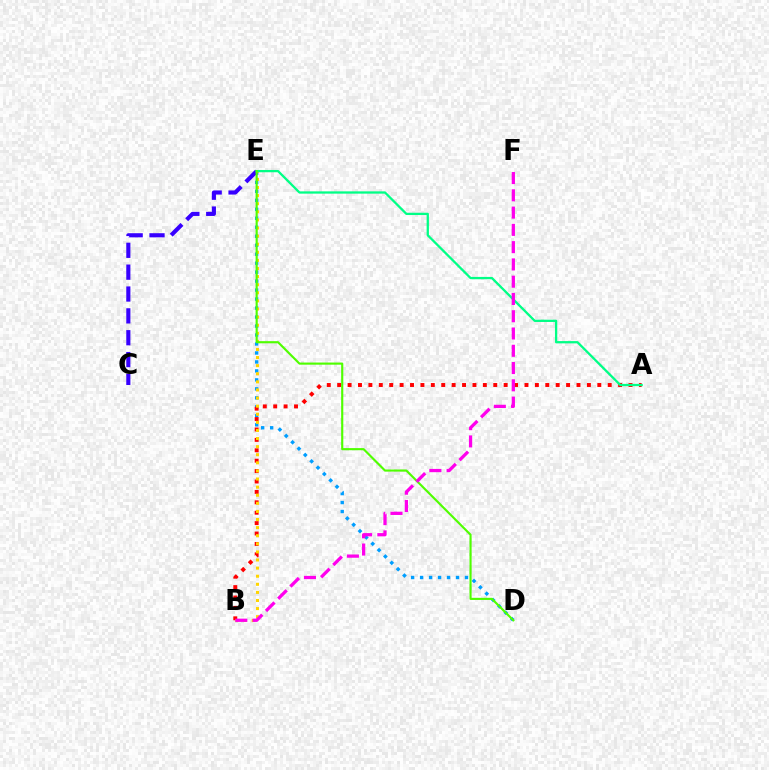{('D', 'E'): [{'color': '#009eff', 'line_style': 'dotted', 'thickness': 2.44}, {'color': '#4fff00', 'line_style': 'solid', 'thickness': 1.54}], ('C', 'E'): [{'color': '#3700ff', 'line_style': 'dashed', 'thickness': 2.97}], ('A', 'B'): [{'color': '#ff0000', 'line_style': 'dotted', 'thickness': 2.83}], ('B', 'E'): [{'color': '#ffd500', 'line_style': 'dotted', 'thickness': 2.2}], ('A', 'E'): [{'color': '#00ff86', 'line_style': 'solid', 'thickness': 1.64}], ('B', 'F'): [{'color': '#ff00ed', 'line_style': 'dashed', 'thickness': 2.35}]}